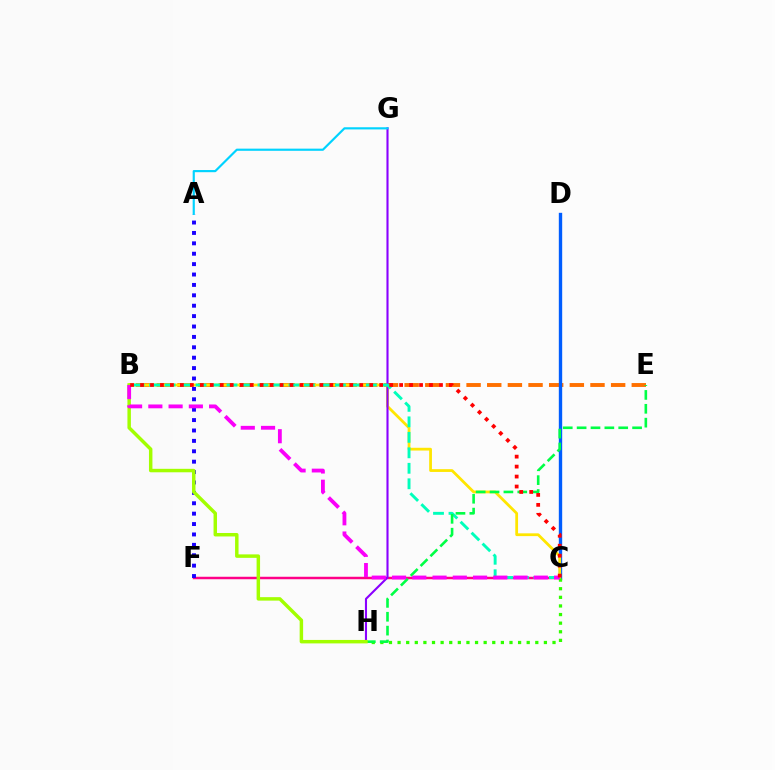{('B', 'E'): [{'color': '#ff7000', 'line_style': 'dashed', 'thickness': 2.81}], ('C', 'F'): [{'color': '#ff0088', 'line_style': 'solid', 'thickness': 1.78}], ('C', 'D'): [{'color': '#005dff', 'line_style': 'solid', 'thickness': 2.42}], ('A', 'F'): [{'color': '#1900ff', 'line_style': 'dotted', 'thickness': 2.82}], ('B', 'C'): [{'color': '#ffe600', 'line_style': 'solid', 'thickness': 2.0}, {'color': '#00ffbb', 'line_style': 'dashed', 'thickness': 2.1}, {'color': '#fa00f9', 'line_style': 'dashed', 'thickness': 2.75}, {'color': '#ff0000', 'line_style': 'dotted', 'thickness': 2.71}], ('G', 'H'): [{'color': '#8a00ff', 'line_style': 'solid', 'thickness': 1.51}], ('A', 'G'): [{'color': '#00d3ff', 'line_style': 'solid', 'thickness': 1.56}], ('C', 'H'): [{'color': '#31ff00', 'line_style': 'dotted', 'thickness': 2.34}], ('E', 'H'): [{'color': '#00ff45', 'line_style': 'dashed', 'thickness': 1.88}], ('B', 'H'): [{'color': '#a2ff00', 'line_style': 'solid', 'thickness': 2.49}]}